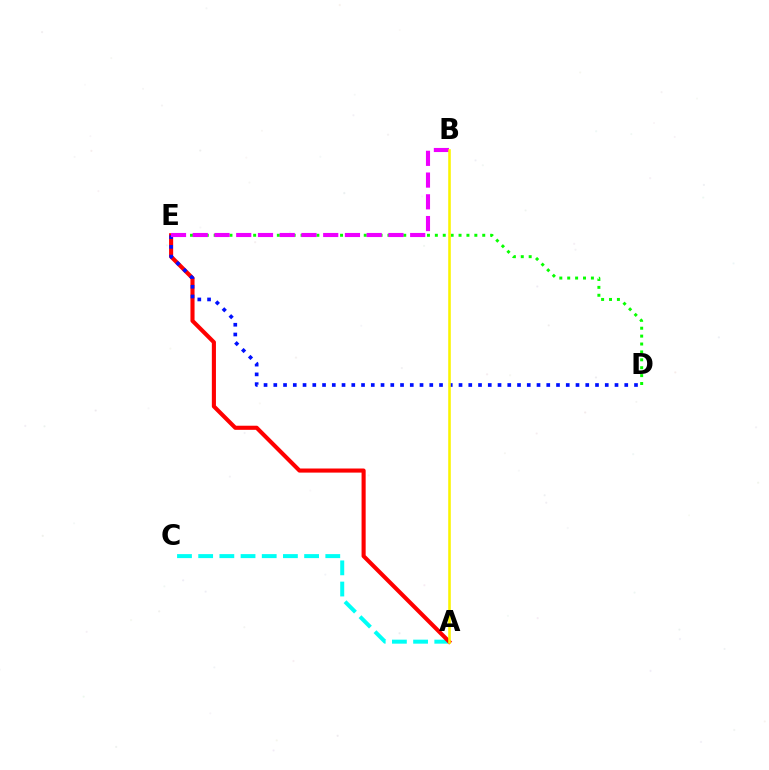{('A', 'C'): [{'color': '#00fff6', 'line_style': 'dashed', 'thickness': 2.88}], ('D', 'E'): [{'color': '#08ff00', 'line_style': 'dotted', 'thickness': 2.15}, {'color': '#0010ff', 'line_style': 'dotted', 'thickness': 2.65}], ('A', 'E'): [{'color': '#ff0000', 'line_style': 'solid', 'thickness': 2.95}], ('B', 'E'): [{'color': '#ee00ff', 'line_style': 'dashed', 'thickness': 2.95}], ('A', 'B'): [{'color': '#fcf500', 'line_style': 'solid', 'thickness': 1.85}]}